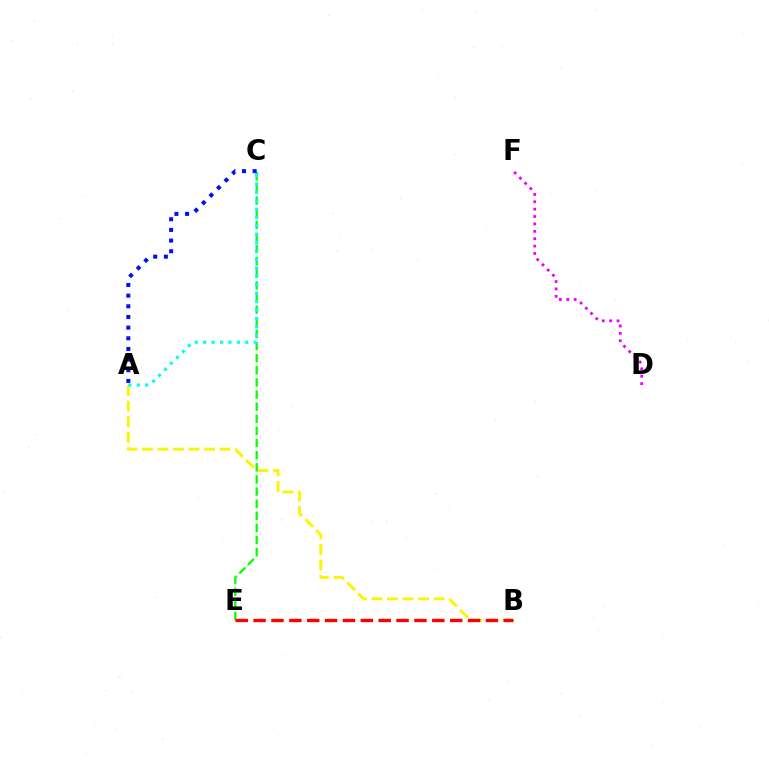{('A', 'B'): [{'color': '#fcf500', 'line_style': 'dashed', 'thickness': 2.11}], ('C', 'E'): [{'color': '#08ff00', 'line_style': 'dashed', 'thickness': 1.65}], ('A', 'C'): [{'color': '#0010ff', 'line_style': 'dotted', 'thickness': 2.9}, {'color': '#00fff6', 'line_style': 'dotted', 'thickness': 2.28}], ('B', 'E'): [{'color': '#ff0000', 'line_style': 'dashed', 'thickness': 2.43}], ('D', 'F'): [{'color': '#ee00ff', 'line_style': 'dotted', 'thickness': 2.01}]}